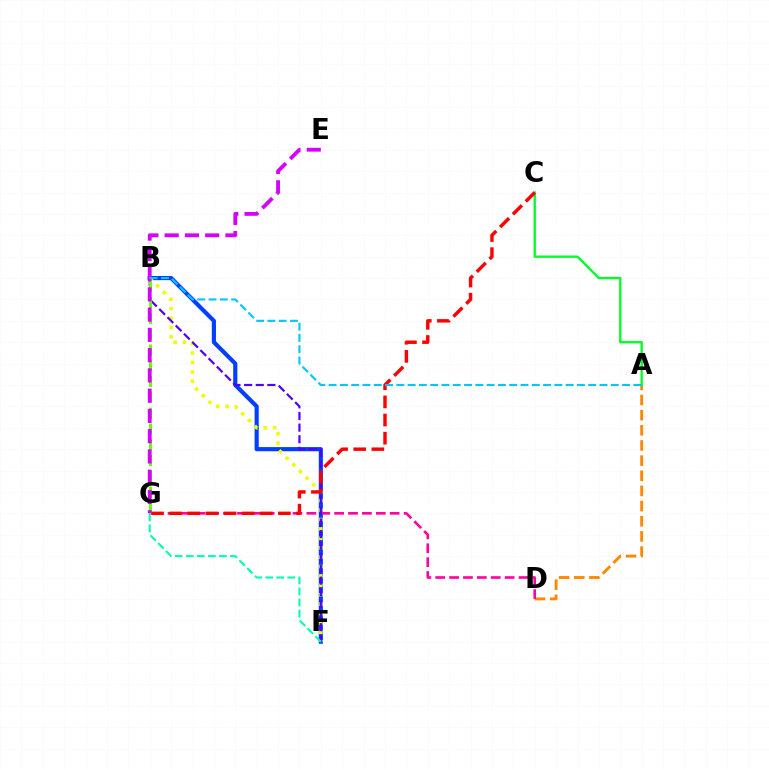{('B', 'F'): [{'color': '#003fff', 'line_style': 'solid', 'thickness': 2.99}, {'color': '#eeff00', 'line_style': 'dotted', 'thickness': 2.56}, {'color': '#4f00ff', 'line_style': 'dashed', 'thickness': 1.58}], ('A', 'D'): [{'color': '#ff8800', 'line_style': 'dashed', 'thickness': 2.06}], ('D', 'G'): [{'color': '#ff00a0', 'line_style': 'dashed', 'thickness': 1.89}], ('B', 'G'): [{'color': '#66ff00', 'line_style': 'dashed', 'thickness': 2.15}], ('A', 'C'): [{'color': '#00ff27', 'line_style': 'solid', 'thickness': 1.7}], ('C', 'G'): [{'color': '#ff0000', 'line_style': 'dashed', 'thickness': 2.46}], ('E', 'G'): [{'color': '#d600ff', 'line_style': 'dashed', 'thickness': 2.75}], ('F', 'G'): [{'color': '#00ffaf', 'line_style': 'dashed', 'thickness': 1.5}], ('A', 'B'): [{'color': '#00c7ff', 'line_style': 'dashed', 'thickness': 1.53}]}